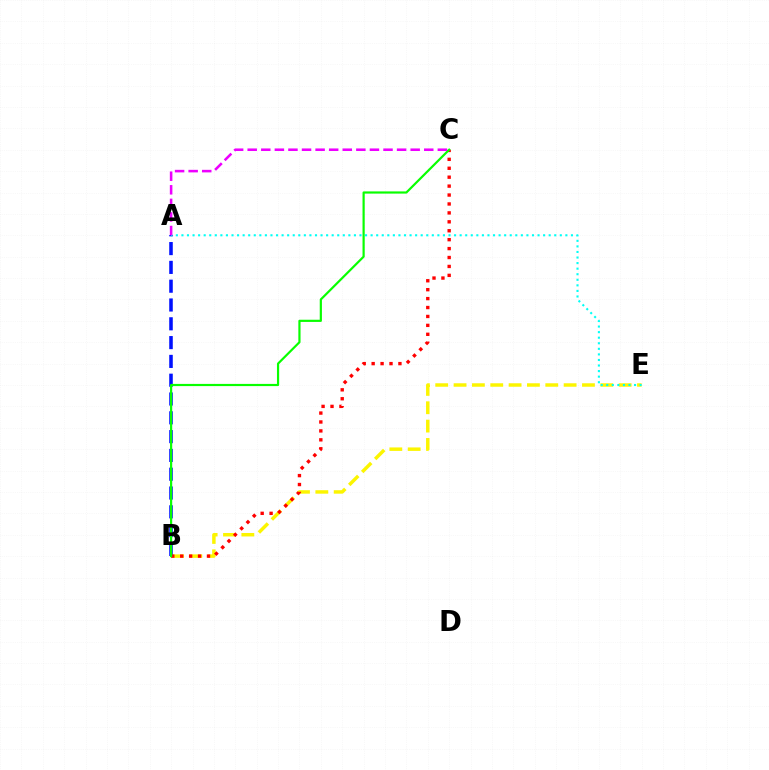{('B', 'E'): [{'color': '#fcf500', 'line_style': 'dashed', 'thickness': 2.49}], ('A', 'B'): [{'color': '#0010ff', 'line_style': 'dashed', 'thickness': 2.55}], ('B', 'C'): [{'color': '#ff0000', 'line_style': 'dotted', 'thickness': 2.42}, {'color': '#08ff00', 'line_style': 'solid', 'thickness': 1.58}], ('A', 'E'): [{'color': '#00fff6', 'line_style': 'dotted', 'thickness': 1.51}], ('A', 'C'): [{'color': '#ee00ff', 'line_style': 'dashed', 'thickness': 1.84}]}